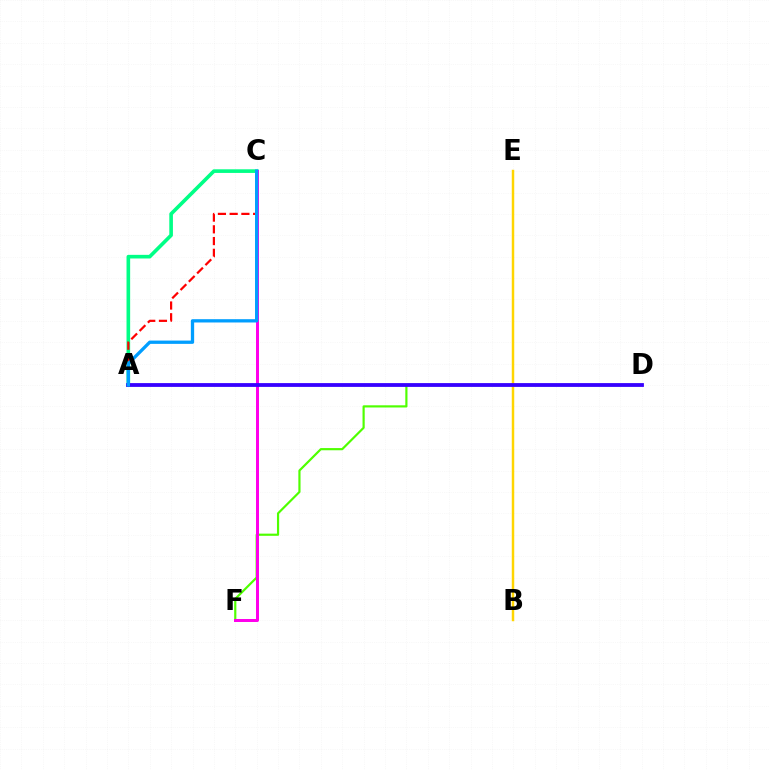{('A', 'C'): [{'color': '#00ff86', 'line_style': 'solid', 'thickness': 2.61}, {'color': '#ff0000', 'line_style': 'dashed', 'thickness': 1.59}, {'color': '#009eff', 'line_style': 'solid', 'thickness': 2.37}], ('D', 'F'): [{'color': '#4fff00', 'line_style': 'solid', 'thickness': 1.57}], ('C', 'F'): [{'color': '#ff00ed', 'line_style': 'solid', 'thickness': 2.15}], ('B', 'E'): [{'color': '#ffd500', 'line_style': 'solid', 'thickness': 1.78}], ('A', 'D'): [{'color': '#3700ff', 'line_style': 'solid', 'thickness': 2.73}]}